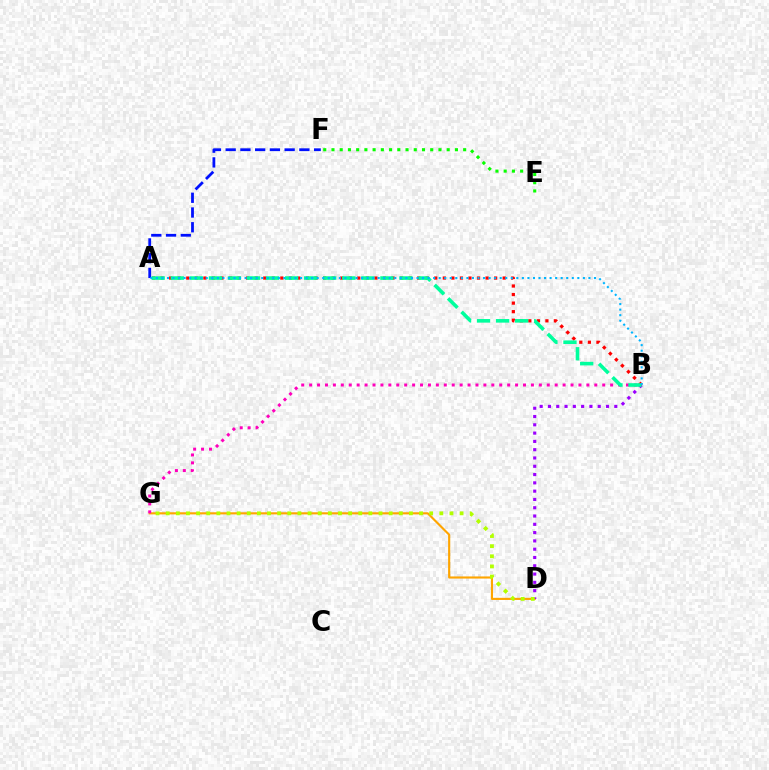{('E', 'F'): [{'color': '#08ff00', 'line_style': 'dotted', 'thickness': 2.24}], ('D', 'G'): [{'color': '#ffa500', 'line_style': 'solid', 'thickness': 1.54}, {'color': '#b3ff00', 'line_style': 'dotted', 'thickness': 2.75}], ('B', 'D'): [{'color': '#9b00ff', 'line_style': 'dotted', 'thickness': 2.25}], ('A', 'F'): [{'color': '#0010ff', 'line_style': 'dashed', 'thickness': 2.0}], ('A', 'B'): [{'color': '#ff0000', 'line_style': 'dotted', 'thickness': 2.32}, {'color': '#00ff9d', 'line_style': 'dashed', 'thickness': 2.59}, {'color': '#00b5ff', 'line_style': 'dotted', 'thickness': 1.51}], ('B', 'G'): [{'color': '#ff00bd', 'line_style': 'dotted', 'thickness': 2.15}]}